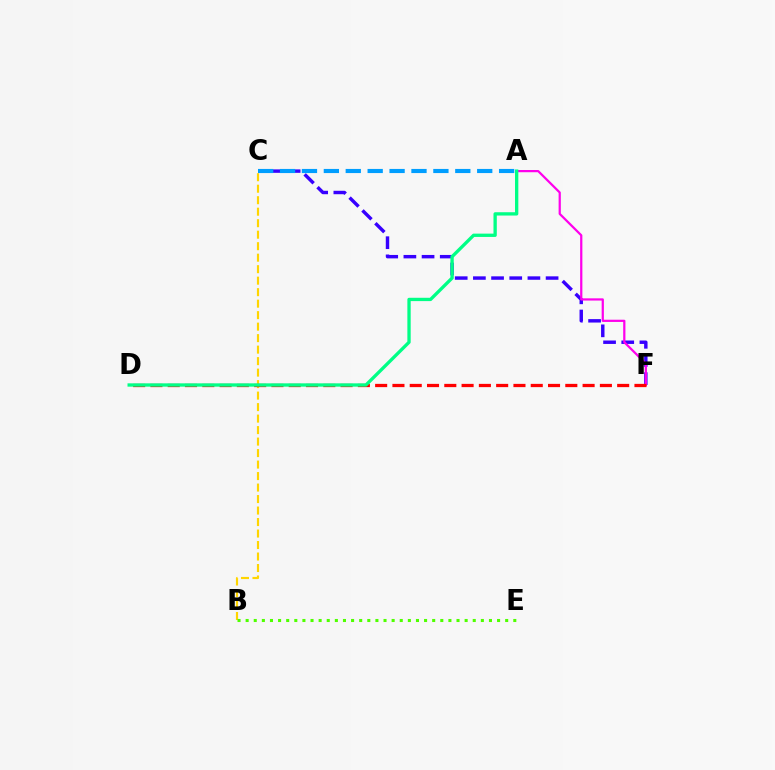{('B', 'C'): [{'color': '#ffd500', 'line_style': 'dashed', 'thickness': 1.56}], ('C', 'F'): [{'color': '#3700ff', 'line_style': 'dashed', 'thickness': 2.47}], ('A', 'F'): [{'color': '#ff00ed', 'line_style': 'solid', 'thickness': 1.6}], ('D', 'F'): [{'color': '#ff0000', 'line_style': 'dashed', 'thickness': 2.35}], ('A', 'D'): [{'color': '#00ff86', 'line_style': 'solid', 'thickness': 2.39}], ('B', 'E'): [{'color': '#4fff00', 'line_style': 'dotted', 'thickness': 2.2}], ('A', 'C'): [{'color': '#009eff', 'line_style': 'dashed', 'thickness': 2.98}]}